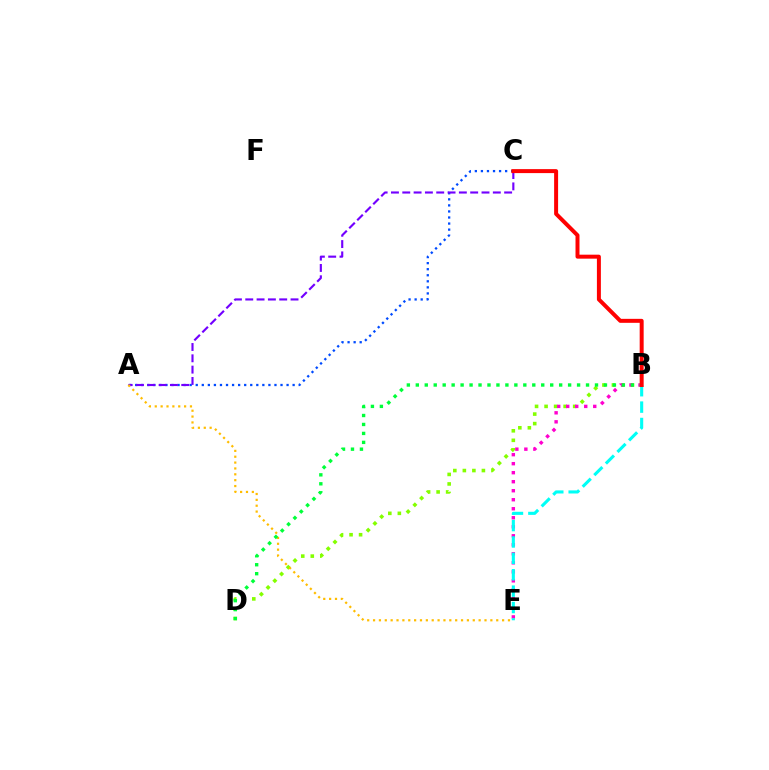{('B', 'D'): [{'color': '#84ff00', 'line_style': 'dotted', 'thickness': 2.59}, {'color': '#00ff39', 'line_style': 'dotted', 'thickness': 2.43}], ('B', 'E'): [{'color': '#ff00cf', 'line_style': 'dotted', 'thickness': 2.45}, {'color': '#00fff6', 'line_style': 'dashed', 'thickness': 2.23}], ('A', 'C'): [{'color': '#004bff', 'line_style': 'dotted', 'thickness': 1.65}, {'color': '#7200ff', 'line_style': 'dashed', 'thickness': 1.54}], ('A', 'E'): [{'color': '#ffbd00', 'line_style': 'dotted', 'thickness': 1.59}], ('B', 'C'): [{'color': '#ff0000', 'line_style': 'solid', 'thickness': 2.86}]}